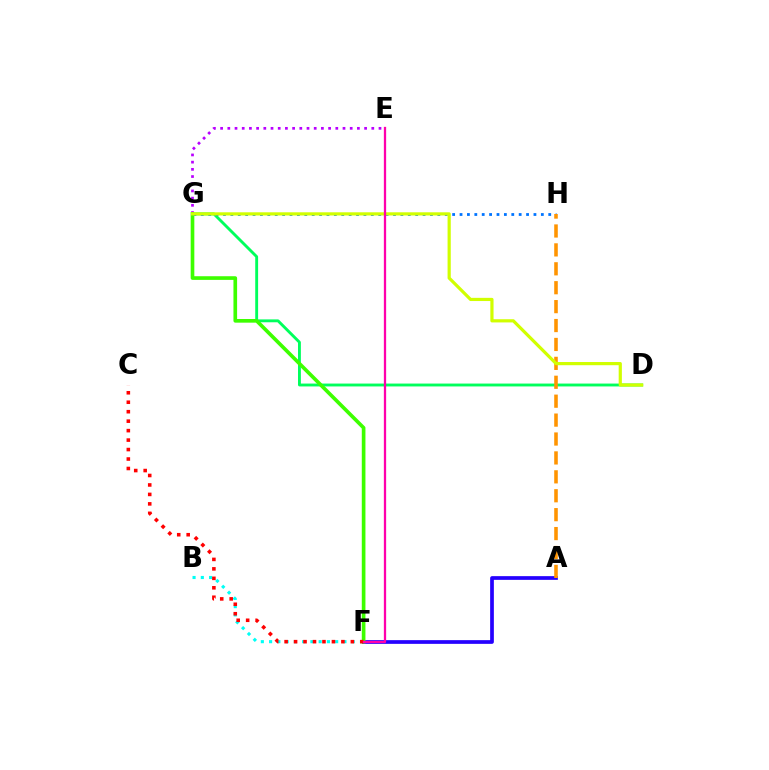{('D', 'G'): [{'color': '#00ff5c', 'line_style': 'solid', 'thickness': 2.07}, {'color': '#d1ff00', 'line_style': 'solid', 'thickness': 2.3}], ('B', 'F'): [{'color': '#00fff6', 'line_style': 'dotted', 'thickness': 2.24}], ('E', 'G'): [{'color': '#b900ff', 'line_style': 'dotted', 'thickness': 1.96}], ('A', 'F'): [{'color': '#2500ff', 'line_style': 'solid', 'thickness': 2.67}], ('G', 'H'): [{'color': '#0074ff', 'line_style': 'dotted', 'thickness': 2.01}], ('A', 'H'): [{'color': '#ff9400', 'line_style': 'dashed', 'thickness': 2.57}], ('F', 'G'): [{'color': '#3dff00', 'line_style': 'solid', 'thickness': 2.63}], ('C', 'F'): [{'color': '#ff0000', 'line_style': 'dotted', 'thickness': 2.57}], ('E', 'F'): [{'color': '#ff00ac', 'line_style': 'solid', 'thickness': 1.64}]}